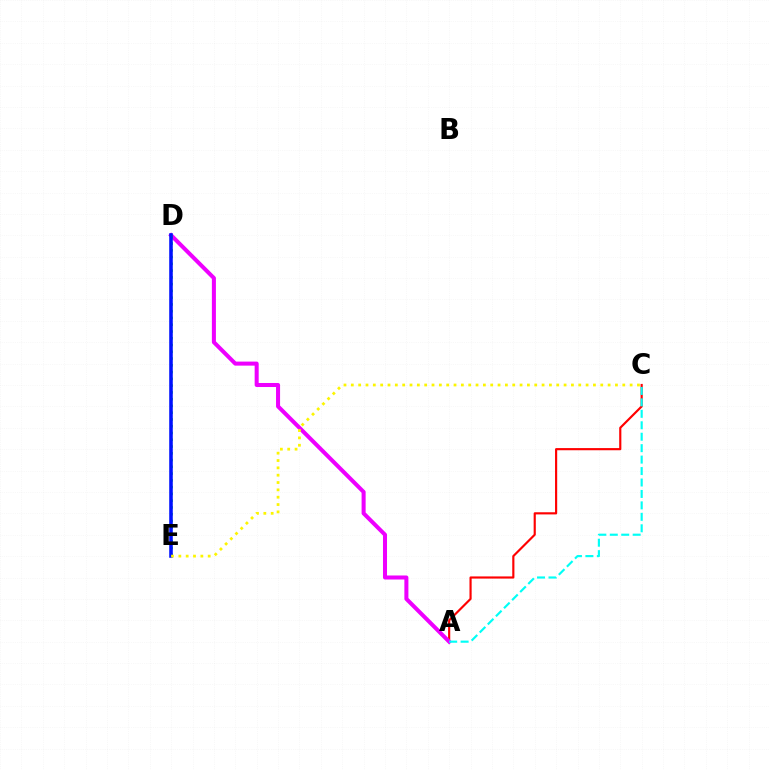{('A', 'C'): [{'color': '#ff0000', 'line_style': 'solid', 'thickness': 1.55}, {'color': '#00fff6', 'line_style': 'dashed', 'thickness': 1.55}], ('A', 'D'): [{'color': '#ee00ff', 'line_style': 'solid', 'thickness': 2.9}], ('D', 'E'): [{'color': '#08ff00', 'line_style': 'dotted', 'thickness': 1.84}, {'color': '#0010ff', 'line_style': 'solid', 'thickness': 2.56}], ('C', 'E'): [{'color': '#fcf500', 'line_style': 'dotted', 'thickness': 1.99}]}